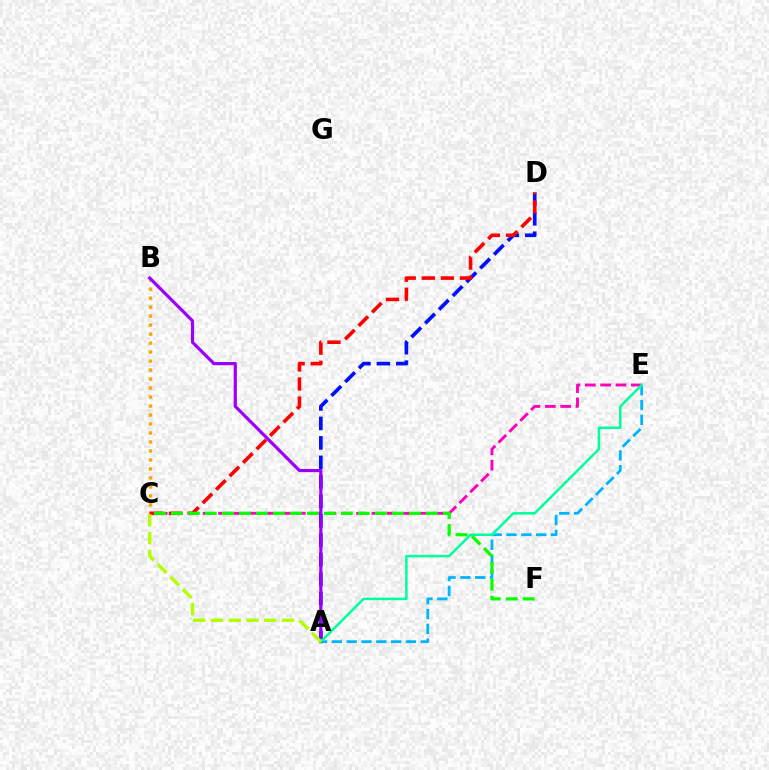{('C', 'E'): [{'color': '#ff00bd', 'line_style': 'dashed', 'thickness': 2.08}], ('A', 'D'): [{'color': '#0010ff', 'line_style': 'dashed', 'thickness': 2.64}], ('B', 'C'): [{'color': '#ffa500', 'line_style': 'dotted', 'thickness': 2.44}], ('A', 'E'): [{'color': '#00b5ff', 'line_style': 'dashed', 'thickness': 2.01}, {'color': '#00ff9d', 'line_style': 'solid', 'thickness': 1.81}], ('A', 'B'): [{'color': '#9b00ff', 'line_style': 'solid', 'thickness': 2.3}], ('C', 'D'): [{'color': '#ff0000', 'line_style': 'dashed', 'thickness': 2.59}], ('A', 'C'): [{'color': '#b3ff00', 'line_style': 'dashed', 'thickness': 2.41}], ('C', 'F'): [{'color': '#08ff00', 'line_style': 'dashed', 'thickness': 2.31}]}